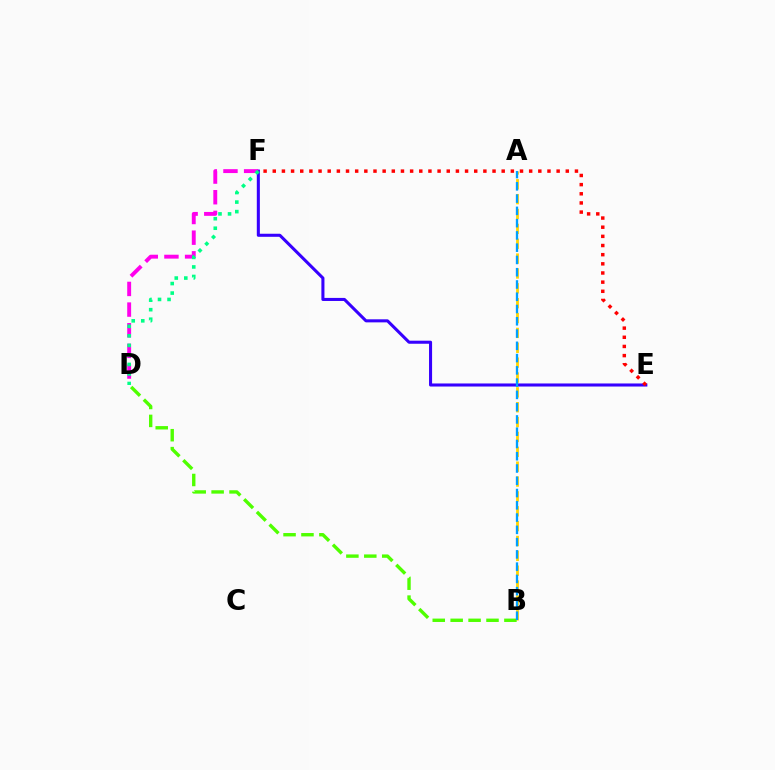{('A', 'B'): [{'color': '#ffd500', 'line_style': 'dashed', 'thickness': 2.02}, {'color': '#009eff', 'line_style': 'dashed', 'thickness': 1.67}], ('B', 'D'): [{'color': '#4fff00', 'line_style': 'dashed', 'thickness': 2.43}], ('E', 'F'): [{'color': '#3700ff', 'line_style': 'solid', 'thickness': 2.2}, {'color': '#ff0000', 'line_style': 'dotted', 'thickness': 2.49}], ('D', 'F'): [{'color': '#ff00ed', 'line_style': 'dashed', 'thickness': 2.81}, {'color': '#00ff86', 'line_style': 'dotted', 'thickness': 2.59}]}